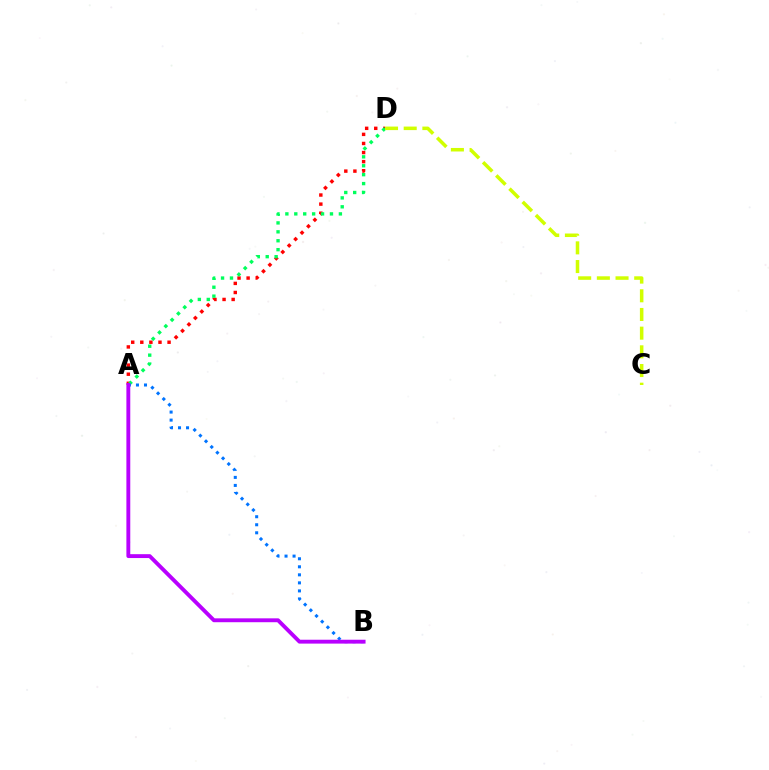{('A', 'D'): [{'color': '#ff0000', 'line_style': 'dotted', 'thickness': 2.47}, {'color': '#00ff5c', 'line_style': 'dotted', 'thickness': 2.42}], ('C', 'D'): [{'color': '#d1ff00', 'line_style': 'dashed', 'thickness': 2.54}], ('A', 'B'): [{'color': '#0074ff', 'line_style': 'dotted', 'thickness': 2.18}, {'color': '#b900ff', 'line_style': 'solid', 'thickness': 2.79}]}